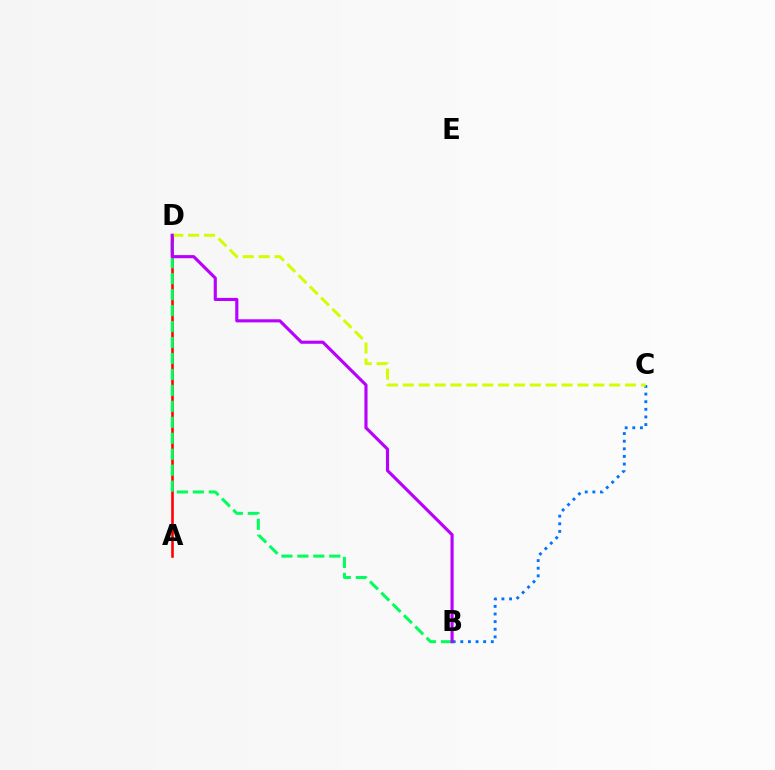{('B', 'C'): [{'color': '#0074ff', 'line_style': 'dotted', 'thickness': 2.07}], ('A', 'D'): [{'color': '#ff0000', 'line_style': 'solid', 'thickness': 1.87}], ('B', 'D'): [{'color': '#00ff5c', 'line_style': 'dashed', 'thickness': 2.17}, {'color': '#b900ff', 'line_style': 'solid', 'thickness': 2.25}], ('C', 'D'): [{'color': '#d1ff00', 'line_style': 'dashed', 'thickness': 2.16}]}